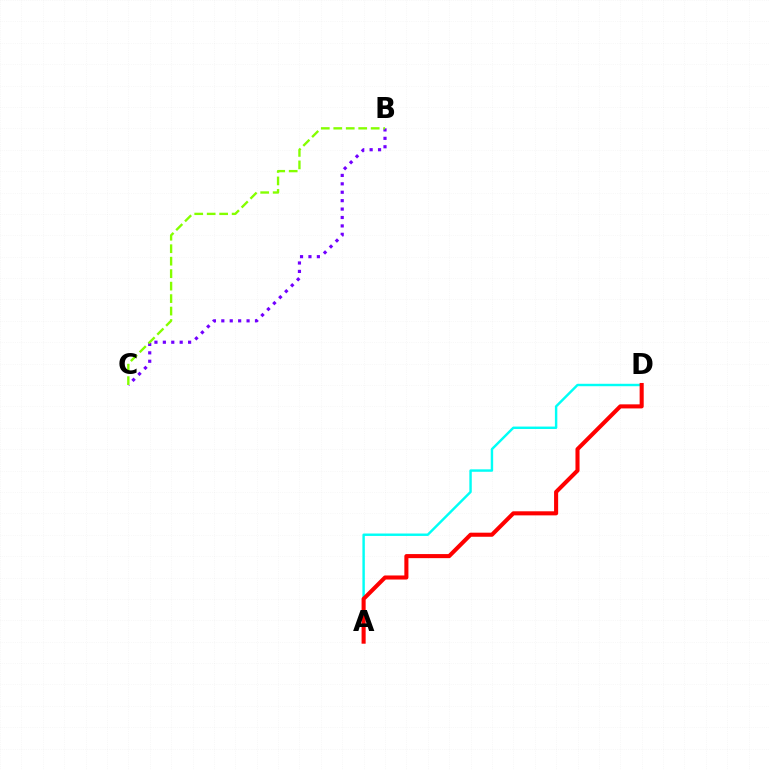{('A', 'D'): [{'color': '#00fff6', 'line_style': 'solid', 'thickness': 1.75}, {'color': '#ff0000', 'line_style': 'solid', 'thickness': 2.93}], ('B', 'C'): [{'color': '#7200ff', 'line_style': 'dotted', 'thickness': 2.29}, {'color': '#84ff00', 'line_style': 'dashed', 'thickness': 1.69}]}